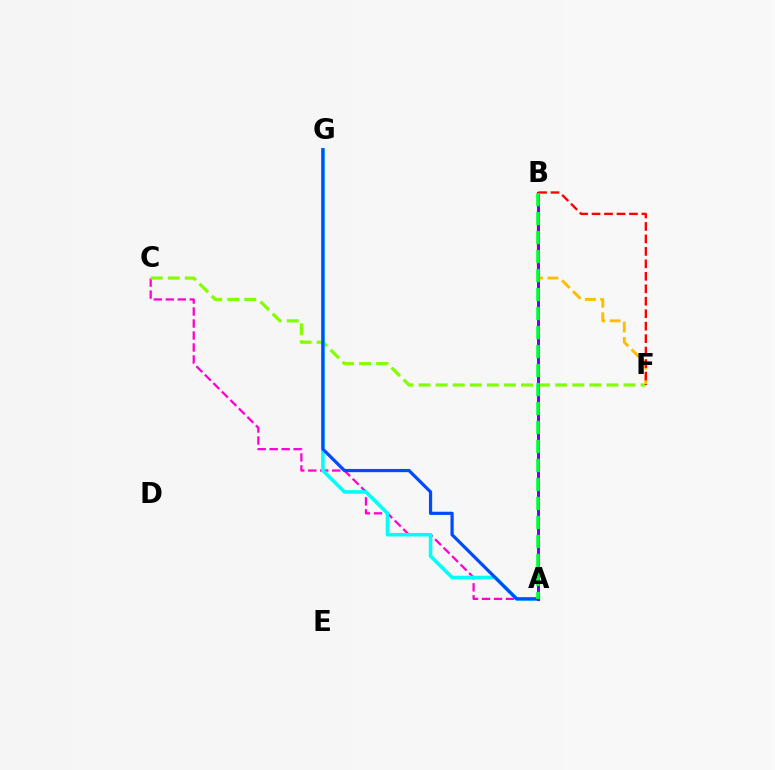{('B', 'F'): [{'color': '#ffbd00', 'line_style': 'dashed', 'thickness': 2.09}, {'color': '#ff0000', 'line_style': 'dashed', 'thickness': 1.69}], ('A', 'C'): [{'color': '#ff00cf', 'line_style': 'dashed', 'thickness': 1.63}], ('C', 'F'): [{'color': '#84ff00', 'line_style': 'dashed', 'thickness': 2.32}], ('A', 'G'): [{'color': '#00fff6', 'line_style': 'solid', 'thickness': 2.56}, {'color': '#004bff', 'line_style': 'solid', 'thickness': 2.32}], ('A', 'B'): [{'color': '#7200ff', 'line_style': 'solid', 'thickness': 2.16}, {'color': '#00ff39', 'line_style': 'dashed', 'thickness': 2.58}]}